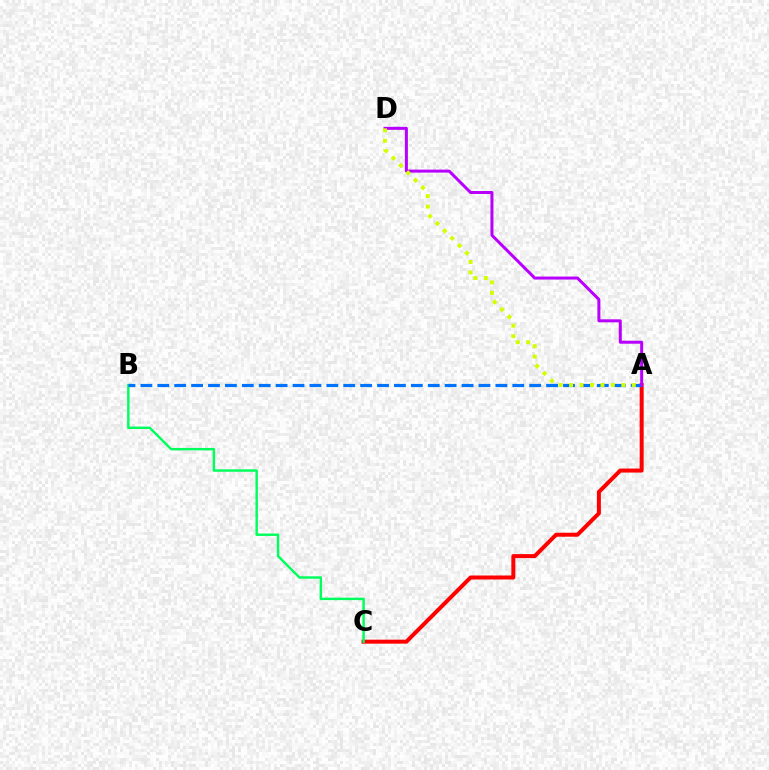{('A', 'C'): [{'color': '#ff0000', 'line_style': 'solid', 'thickness': 2.88}], ('B', 'C'): [{'color': '#00ff5c', 'line_style': 'solid', 'thickness': 1.76}], ('A', 'B'): [{'color': '#0074ff', 'line_style': 'dashed', 'thickness': 2.3}], ('A', 'D'): [{'color': '#b900ff', 'line_style': 'solid', 'thickness': 2.17}, {'color': '#d1ff00', 'line_style': 'dotted', 'thickness': 2.84}]}